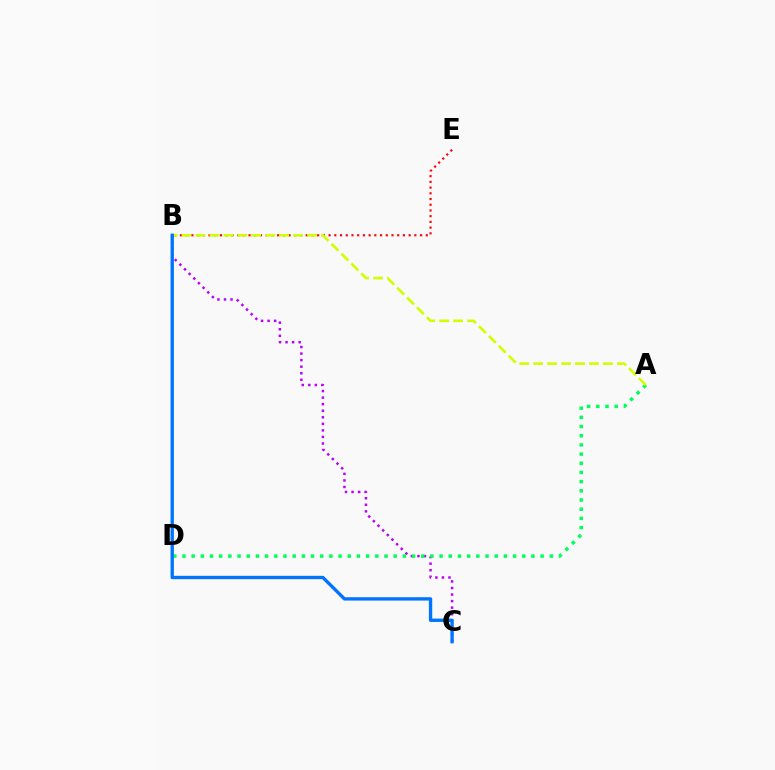{('B', 'C'): [{'color': '#b900ff', 'line_style': 'dotted', 'thickness': 1.78}, {'color': '#0074ff', 'line_style': 'solid', 'thickness': 2.41}], ('A', 'D'): [{'color': '#00ff5c', 'line_style': 'dotted', 'thickness': 2.5}], ('B', 'E'): [{'color': '#ff0000', 'line_style': 'dotted', 'thickness': 1.55}], ('A', 'B'): [{'color': '#d1ff00', 'line_style': 'dashed', 'thickness': 1.9}]}